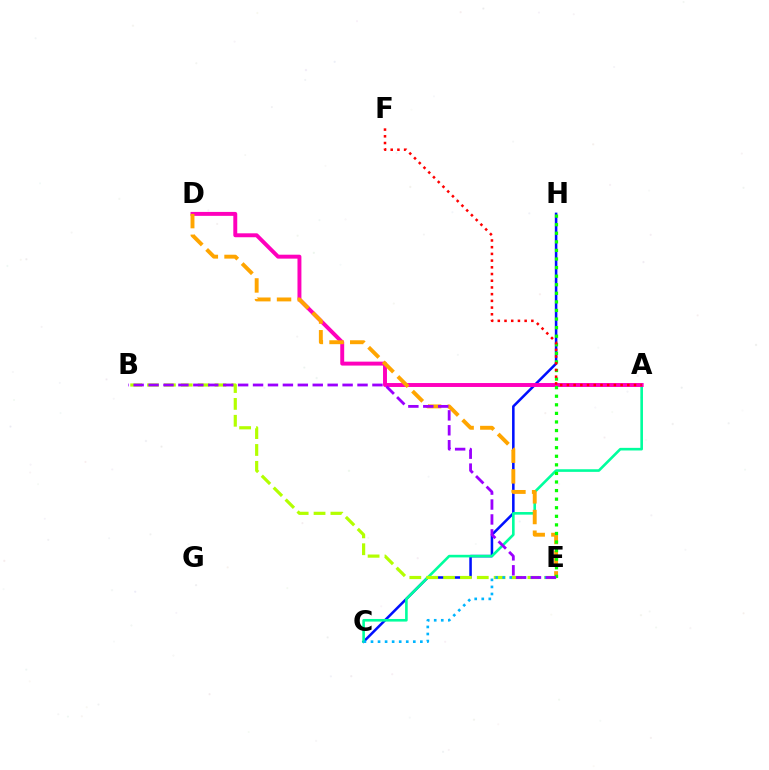{('C', 'H'): [{'color': '#0010ff', 'line_style': 'solid', 'thickness': 1.83}], ('A', 'C'): [{'color': '#00ff9d', 'line_style': 'solid', 'thickness': 1.88}], ('B', 'E'): [{'color': '#b3ff00', 'line_style': 'dashed', 'thickness': 2.29}, {'color': '#9b00ff', 'line_style': 'dashed', 'thickness': 2.03}], ('A', 'D'): [{'color': '#ff00bd', 'line_style': 'solid', 'thickness': 2.83}], ('D', 'E'): [{'color': '#ffa500', 'line_style': 'dashed', 'thickness': 2.81}], ('C', 'E'): [{'color': '#00b5ff', 'line_style': 'dotted', 'thickness': 1.92}], ('E', 'H'): [{'color': '#08ff00', 'line_style': 'dotted', 'thickness': 2.33}], ('A', 'F'): [{'color': '#ff0000', 'line_style': 'dotted', 'thickness': 1.82}]}